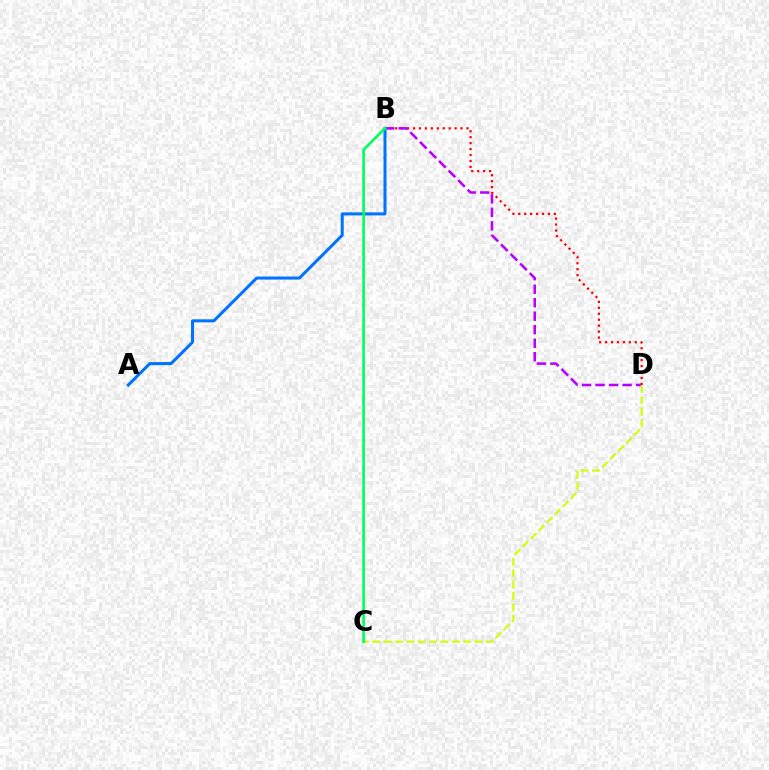{('B', 'D'): [{'color': '#ff0000', 'line_style': 'dotted', 'thickness': 1.61}, {'color': '#b900ff', 'line_style': 'dashed', 'thickness': 1.84}], ('A', 'B'): [{'color': '#0074ff', 'line_style': 'solid', 'thickness': 2.18}], ('C', 'D'): [{'color': '#d1ff00', 'line_style': 'dashed', 'thickness': 1.54}], ('B', 'C'): [{'color': '#00ff5c', 'line_style': 'solid', 'thickness': 1.9}]}